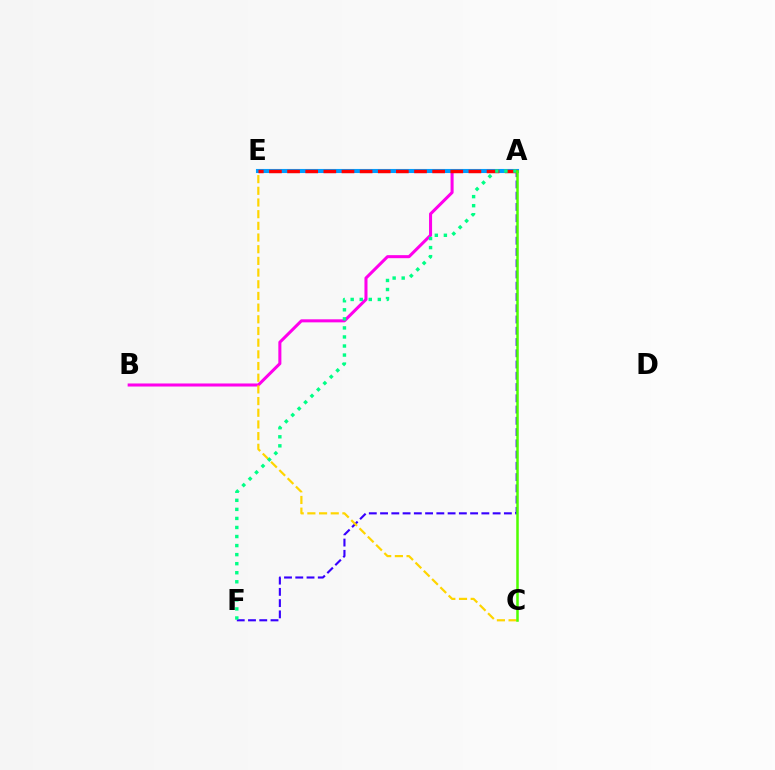{('A', 'B'): [{'color': '#ff00ed', 'line_style': 'solid', 'thickness': 2.19}], ('A', 'F'): [{'color': '#3700ff', 'line_style': 'dashed', 'thickness': 1.53}, {'color': '#00ff86', 'line_style': 'dotted', 'thickness': 2.46}], ('C', 'E'): [{'color': '#ffd500', 'line_style': 'dashed', 'thickness': 1.59}], ('A', 'E'): [{'color': '#009eff', 'line_style': 'solid', 'thickness': 2.94}, {'color': '#ff0000', 'line_style': 'dashed', 'thickness': 2.46}], ('A', 'C'): [{'color': '#4fff00', 'line_style': 'solid', 'thickness': 1.82}]}